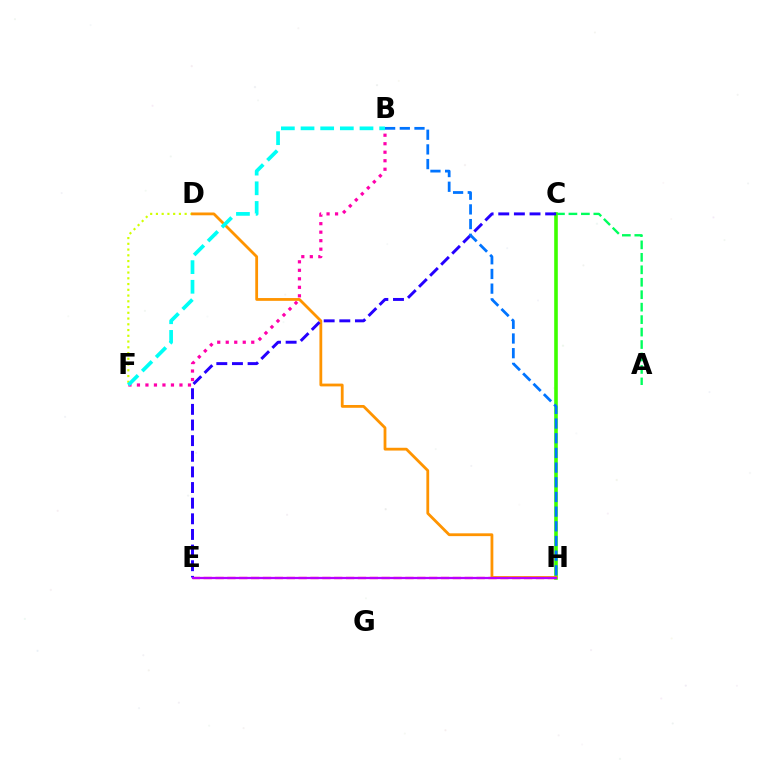{('E', 'H'): [{'color': '#ff0000', 'line_style': 'dashed', 'thickness': 1.61}, {'color': '#b900ff', 'line_style': 'solid', 'thickness': 1.62}], ('A', 'C'): [{'color': '#00ff5c', 'line_style': 'dashed', 'thickness': 1.69}], ('D', 'F'): [{'color': '#d1ff00', 'line_style': 'dotted', 'thickness': 1.56}], ('B', 'F'): [{'color': '#ff00ac', 'line_style': 'dotted', 'thickness': 2.31}, {'color': '#00fff6', 'line_style': 'dashed', 'thickness': 2.67}], ('C', 'H'): [{'color': '#3dff00', 'line_style': 'solid', 'thickness': 2.6}], ('D', 'H'): [{'color': '#ff9400', 'line_style': 'solid', 'thickness': 2.01}], ('C', 'E'): [{'color': '#2500ff', 'line_style': 'dashed', 'thickness': 2.12}], ('B', 'H'): [{'color': '#0074ff', 'line_style': 'dashed', 'thickness': 1.99}]}